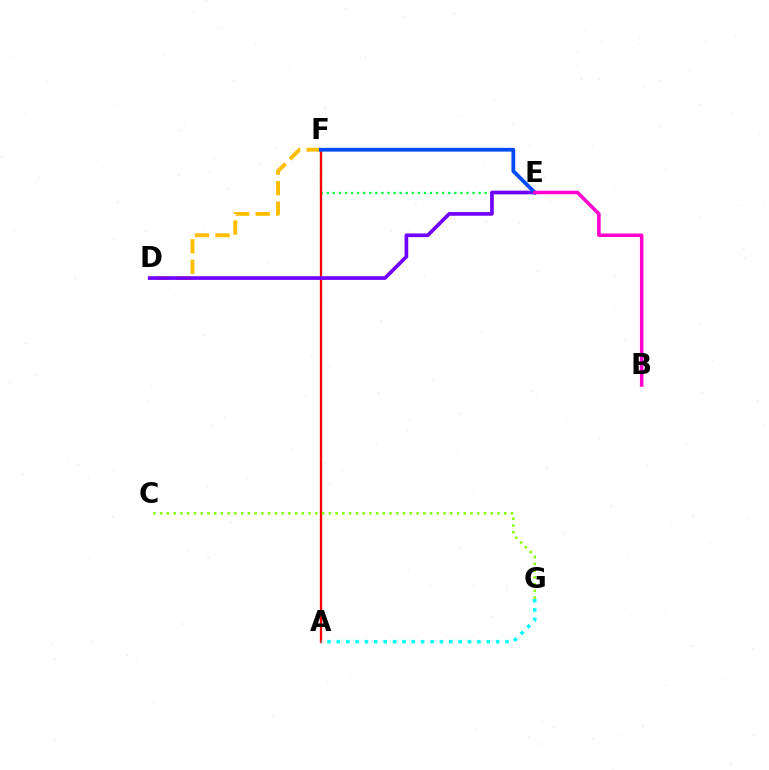{('E', 'F'): [{'color': '#00ff39', 'line_style': 'dotted', 'thickness': 1.65}, {'color': '#004bff', 'line_style': 'solid', 'thickness': 2.71}], ('A', 'F'): [{'color': '#ff0000', 'line_style': 'solid', 'thickness': 1.67}], ('D', 'F'): [{'color': '#ffbd00', 'line_style': 'dashed', 'thickness': 2.79}], ('D', 'E'): [{'color': '#7200ff', 'line_style': 'solid', 'thickness': 2.65}], ('B', 'E'): [{'color': '#ff00cf', 'line_style': 'solid', 'thickness': 2.54}], ('A', 'G'): [{'color': '#00fff6', 'line_style': 'dotted', 'thickness': 2.55}], ('C', 'G'): [{'color': '#84ff00', 'line_style': 'dotted', 'thickness': 1.83}]}